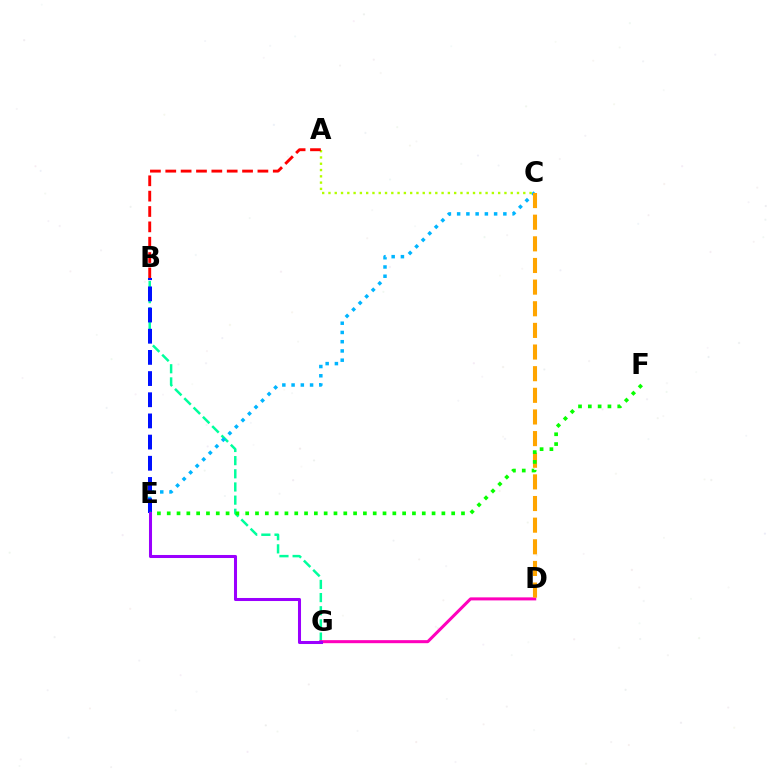{('B', 'G'): [{'color': '#00ff9d', 'line_style': 'dashed', 'thickness': 1.79}], ('C', 'E'): [{'color': '#00b5ff', 'line_style': 'dotted', 'thickness': 2.51}], ('D', 'G'): [{'color': '#ff00bd', 'line_style': 'solid', 'thickness': 2.18}], ('C', 'D'): [{'color': '#ffa500', 'line_style': 'dashed', 'thickness': 2.94}], ('B', 'E'): [{'color': '#0010ff', 'line_style': 'dashed', 'thickness': 2.88}], ('E', 'F'): [{'color': '#08ff00', 'line_style': 'dotted', 'thickness': 2.67}], ('A', 'C'): [{'color': '#b3ff00', 'line_style': 'dotted', 'thickness': 1.71}], ('A', 'B'): [{'color': '#ff0000', 'line_style': 'dashed', 'thickness': 2.09}], ('E', 'G'): [{'color': '#9b00ff', 'line_style': 'solid', 'thickness': 2.19}]}